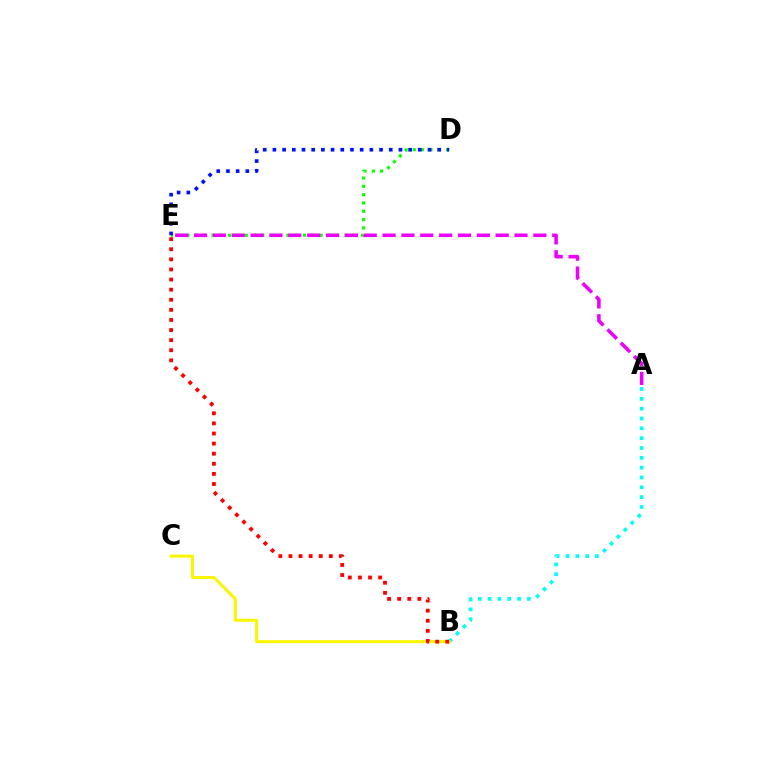{('D', 'E'): [{'color': '#08ff00', 'line_style': 'dotted', 'thickness': 2.26}, {'color': '#0010ff', 'line_style': 'dotted', 'thickness': 2.63}], ('A', 'B'): [{'color': '#00fff6', 'line_style': 'dotted', 'thickness': 2.67}], ('B', 'C'): [{'color': '#fcf500', 'line_style': 'solid', 'thickness': 2.17}], ('B', 'E'): [{'color': '#ff0000', 'line_style': 'dotted', 'thickness': 2.74}], ('A', 'E'): [{'color': '#ee00ff', 'line_style': 'dashed', 'thickness': 2.56}]}